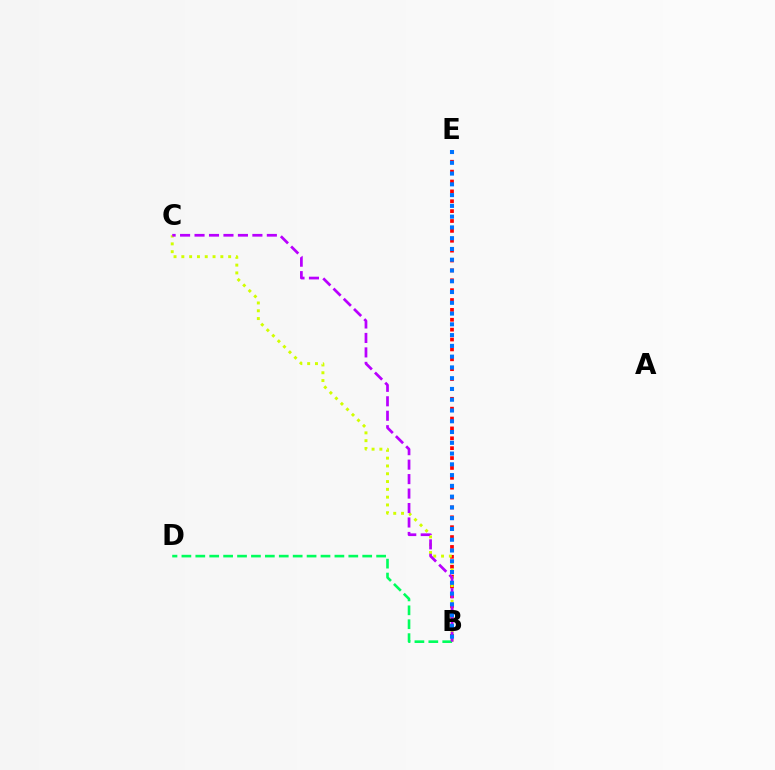{('B', 'E'): [{'color': '#ff0000', 'line_style': 'dotted', 'thickness': 2.68}, {'color': '#0074ff', 'line_style': 'dotted', 'thickness': 2.93}], ('B', 'C'): [{'color': '#d1ff00', 'line_style': 'dotted', 'thickness': 2.12}, {'color': '#b900ff', 'line_style': 'dashed', 'thickness': 1.96}], ('B', 'D'): [{'color': '#00ff5c', 'line_style': 'dashed', 'thickness': 1.89}]}